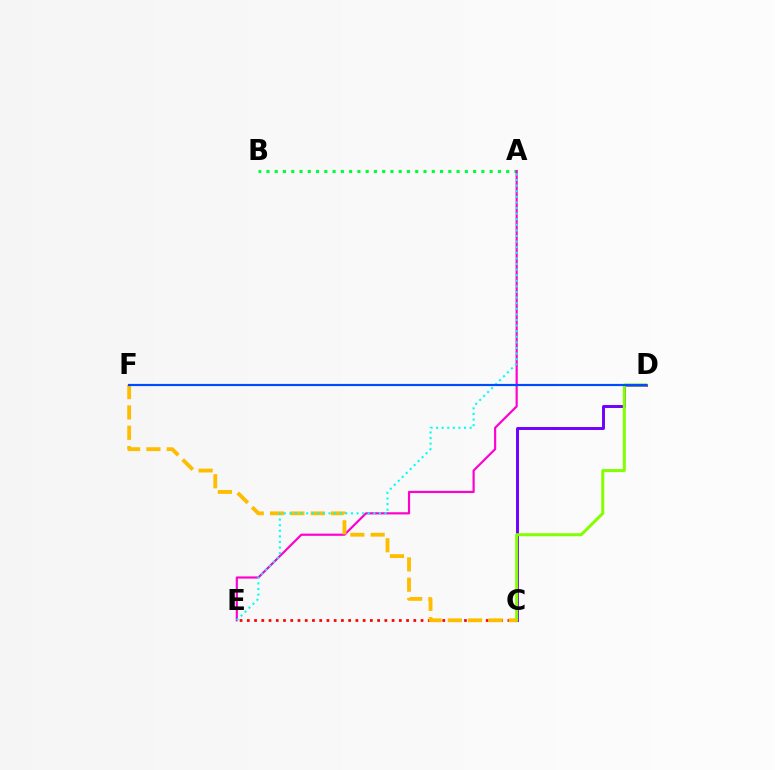{('C', 'E'): [{'color': '#ff0000', 'line_style': 'dotted', 'thickness': 1.97}], ('C', 'D'): [{'color': '#7200ff', 'line_style': 'solid', 'thickness': 2.12}, {'color': '#84ff00', 'line_style': 'solid', 'thickness': 2.17}], ('A', 'B'): [{'color': '#00ff39', 'line_style': 'dotted', 'thickness': 2.25}], ('A', 'E'): [{'color': '#ff00cf', 'line_style': 'solid', 'thickness': 1.57}, {'color': '#00fff6', 'line_style': 'dotted', 'thickness': 1.52}], ('C', 'F'): [{'color': '#ffbd00', 'line_style': 'dashed', 'thickness': 2.76}], ('D', 'F'): [{'color': '#004bff', 'line_style': 'solid', 'thickness': 1.57}]}